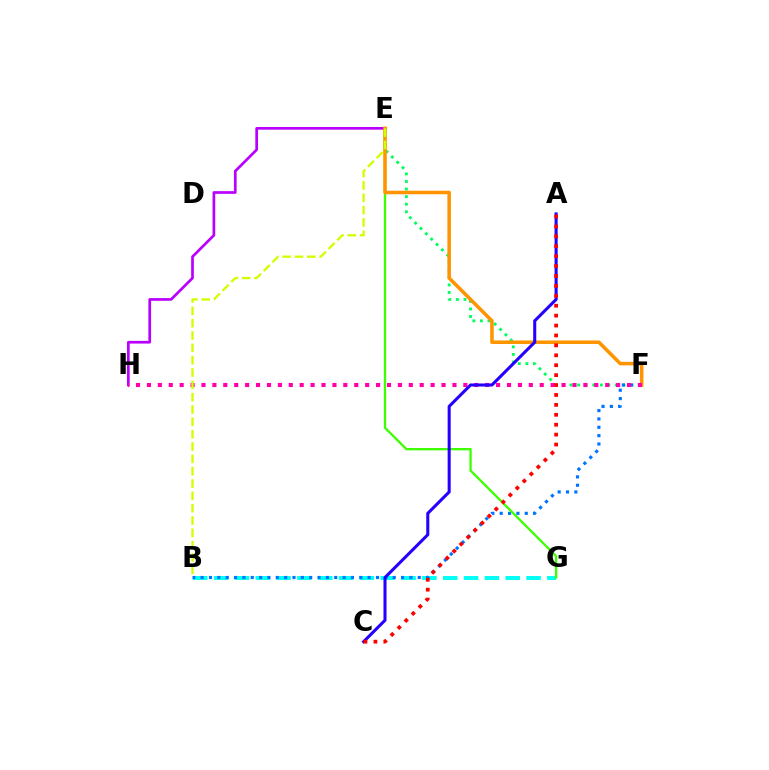{('B', 'G'): [{'color': '#00fff6', 'line_style': 'dashed', 'thickness': 2.83}], ('E', 'F'): [{'color': '#00ff5c', 'line_style': 'dotted', 'thickness': 2.06}, {'color': '#ff9400', 'line_style': 'solid', 'thickness': 2.54}], ('B', 'F'): [{'color': '#0074ff', 'line_style': 'dotted', 'thickness': 2.27}], ('E', 'G'): [{'color': '#3dff00', 'line_style': 'solid', 'thickness': 1.66}], ('E', 'H'): [{'color': '#b900ff', 'line_style': 'solid', 'thickness': 1.94}], ('F', 'H'): [{'color': '#ff00ac', 'line_style': 'dotted', 'thickness': 2.96}], ('B', 'E'): [{'color': '#d1ff00', 'line_style': 'dashed', 'thickness': 1.68}], ('A', 'C'): [{'color': '#2500ff', 'line_style': 'solid', 'thickness': 2.2}, {'color': '#ff0000', 'line_style': 'dotted', 'thickness': 2.69}]}